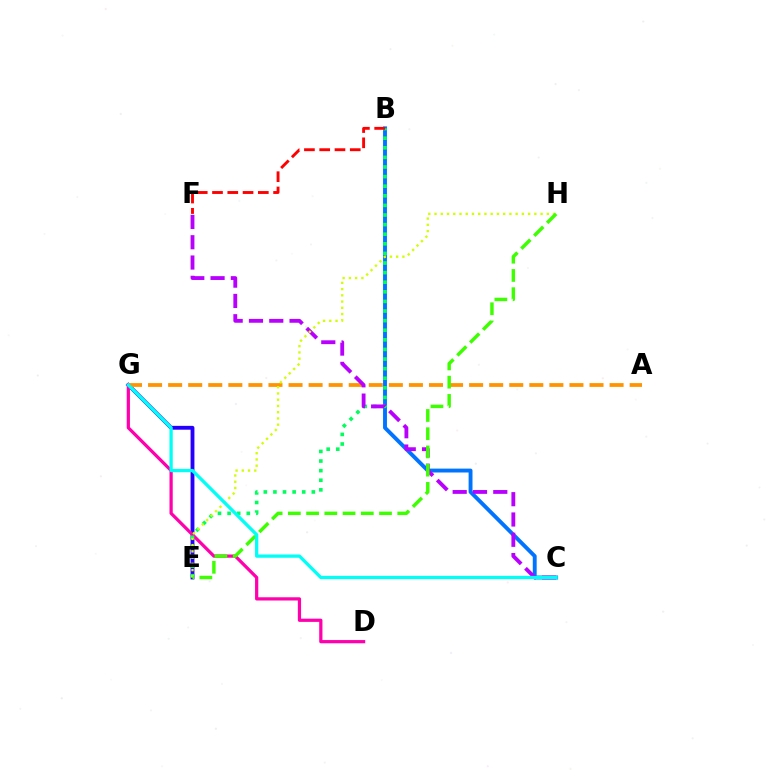{('E', 'G'): [{'color': '#2500ff', 'line_style': 'solid', 'thickness': 2.77}], ('D', 'G'): [{'color': '#ff00ac', 'line_style': 'solid', 'thickness': 2.32}], ('A', 'G'): [{'color': '#ff9400', 'line_style': 'dashed', 'thickness': 2.73}], ('B', 'C'): [{'color': '#0074ff', 'line_style': 'solid', 'thickness': 2.8}], ('B', 'E'): [{'color': '#00ff5c', 'line_style': 'dotted', 'thickness': 2.61}], ('B', 'F'): [{'color': '#ff0000', 'line_style': 'dashed', 'thickness': 2.07}], ('C', 'F'): [{'color': '#b900ff', 'line_style': 'dashed', 'thickness': 2.76}], ('E', 'H'): [{'color': '#d1ff00', 'line_style': 'dotted', 'thickness': 1.69}, {'color': '#3dff00', 'line_style': 'dashed', 'thickness': 2.48}], ('C', 'G'): [{'color': '#00fff6', 'line_style': 'solid', 'thickness': 2.36}]}